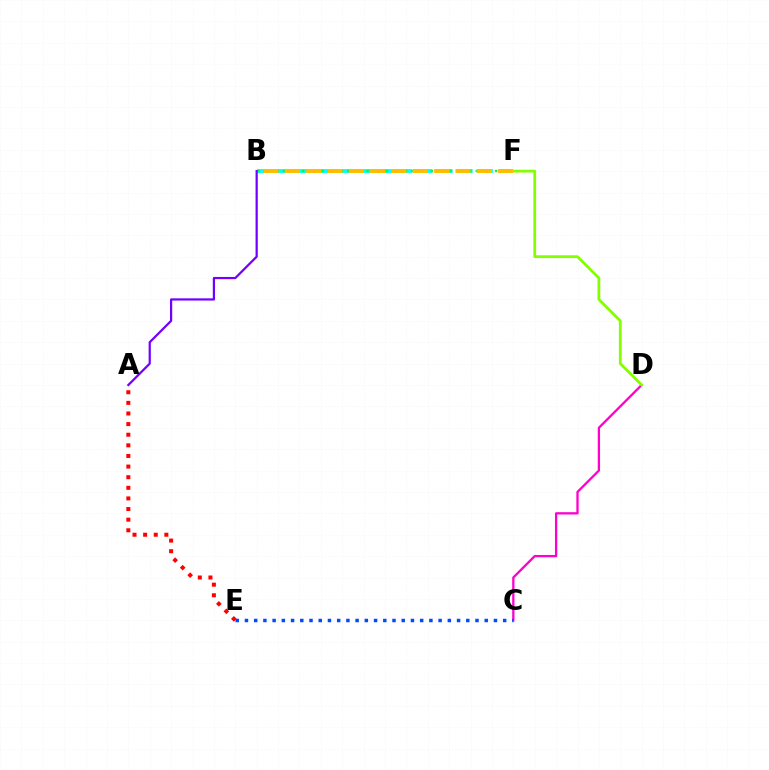{('C', 'D'): [{'color': '#ff00cf', 'line_style': 'solid', 'thickness': 1.65}], ('A', 'E'): [{'color': '#ff0000', 'line_style': 'dotted', 'thickness': 2.88}], ('D', 'F'): [{'color': '#84ff00', 'line_style': 'solid', 'thickness': 2.01}], ('B', 'F'): [{'color': '#00fff6', 'line_style': 'dashed', 'thickness': 2.74}, {'color': '#00ff39', 'line_style': 'dotted', 'thickness': 1.75}, {'color': '#ffbd00', 'line_style': 'dashed', 'thickness': 2.9}], ('A', 'B'): [{'color': '#7200ff', 'line_style': 'solid', 'thickness': 1.6}], ('C', 'E'): [{'color': '#004bff', 'line_style': 'dotted', 'thickness': 2.51}]}